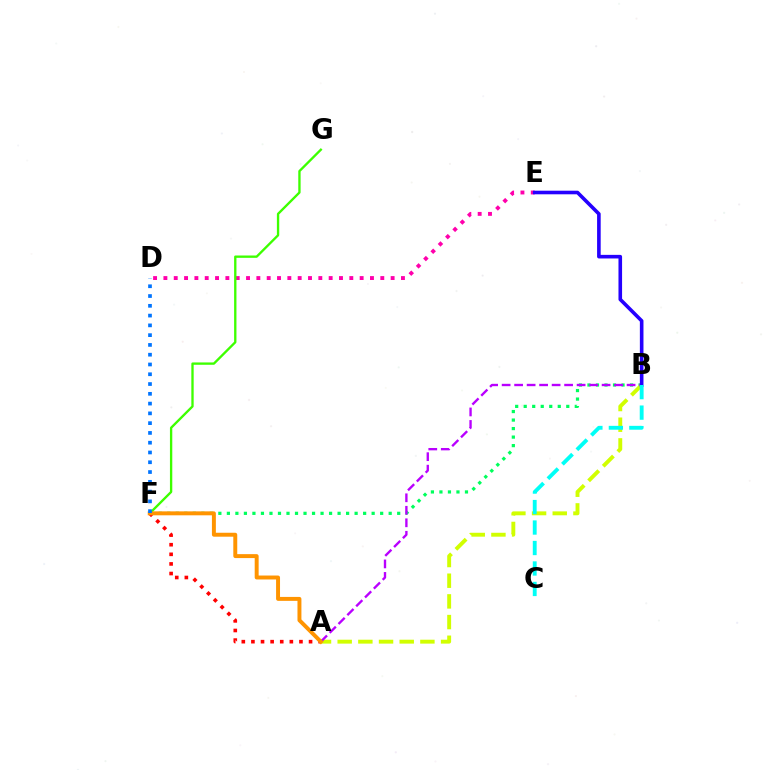{('A', 'F'): [{'color': '#ff0000', 'line_style': 'dotted', 'thickness': 2.61}, {'color': '#ff9400', 'line_style': 'solid', 'thickness': 2.84}], ('D', 'E'): [{'color': '#ff00ac', 'line_style': 'dotted', 'thickness': 2.81}], ('B', 'F'): [{'color': '#00ff5c', 'line_style': 'dotted', 'thickness': 2.31}], ('A', 'B'): [{'color': '#d1ff00', 'line_style': 'dashed', 'thickness': 2.81}, {'color': '#b900ff', 'line_style': 'dashed', 'thickness': 1.7}], ('B', 'E'): [{'color': '#2500ff', 'line_style': 'solid', 'thickness': 2.59}], ('F', 'G'): [{'color': '#3dff00', 'line_style': 'solid', 'thickness': 1.68}], ('B', 'C'): [{'color': '#00fff6', 'line_style': 'dashed', 'thickness': 2.78}], ('D', 'F'): [{'color': '#0074ff', 'line_style': 'dotted', 'thickness': 2.66}]}